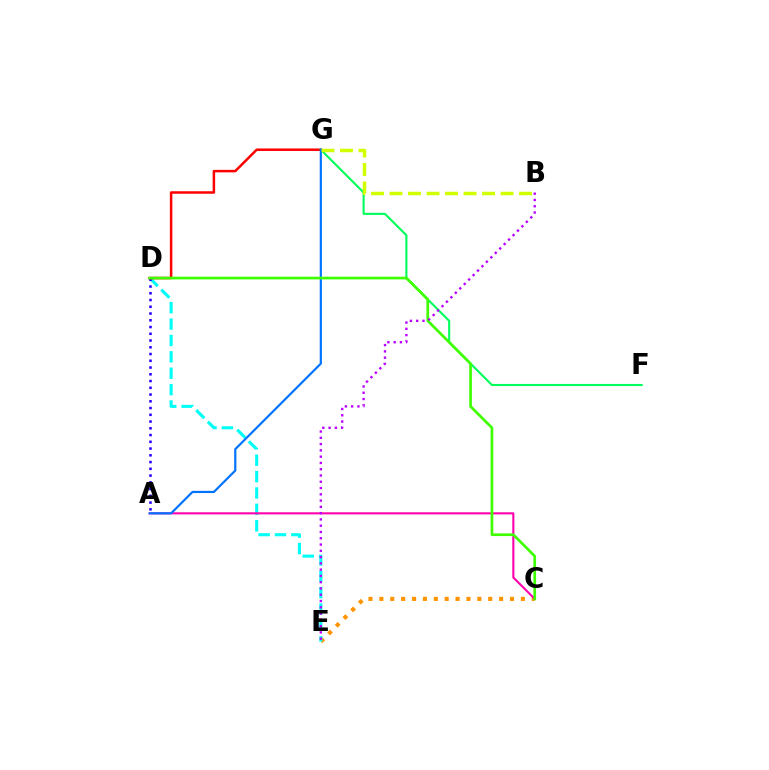{('C', 'E'): [{'color': '#ff9400', 'line_style': 'dotted', 'thickness': 2.96}], ('D', 'E'): [{'color': '#00fff6', 'line_style': 'dashed', 'thickness': 2.23}], ('A', 'C'): [{'color': '#ff00ac', 'line_style': 'solid', 'thickness': 1.51}], ('A', 'D'): [{'color': '#2500ff', 'line_style': 'dotted', 'thickness': 1.83}], ('D', 'G'): [{'color': '#ff0000', 'line_style': 'solid', 'thickness': 1.81}], ('F', 'G'): [{'color': '#00ff5c', 'line_style': 'solid', 'thickness': 1.52}], ('A', 'G'): [{'color': '#0074ff', 'line_style': 'solid', 'thickness': 1.58}], ('B', 'G'): [{'color': '#d1ff00', 'line_style': 'dashed', 'thickness': 2.51}], ('C', 'D'): [{'color': '#3dff00', 'line_style': 'solid', 'thickness': 1.93}], ('B', 'E'): [{'color': '#b900ff', 'line_style': 'dotted', 'thickness': 1.71}]}